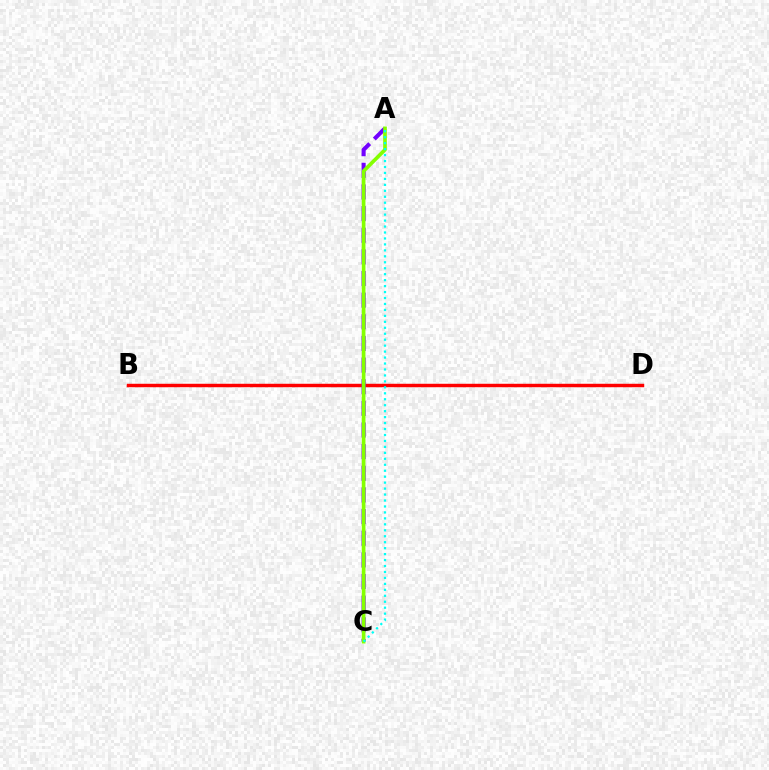{('B', 'D'): [{'color': '#ff0000', 'line_style': 'solid', 'thickness': 2.48}], ('A', 'C'): [{'color': '#7200ff', 'line_style': 'dashed', 'thickness': 2.94}, {'color': '#84ff00', 'line_style': 'solid', 'thickness': 2.64}, {'color': '#00fff6', 'line_style': 'dotted', 'thickness': 1.62}]}